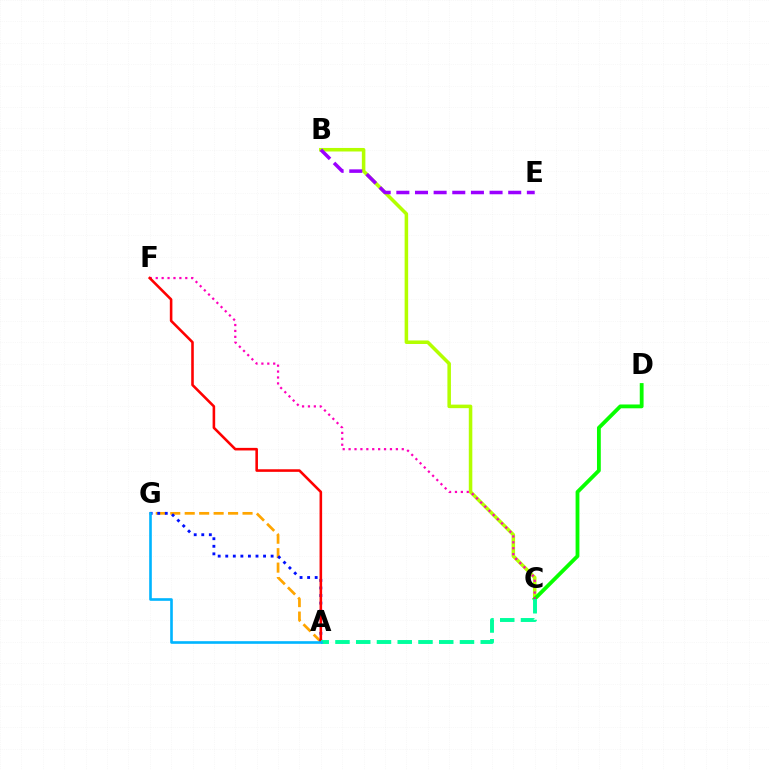{('B', 'C'): [{'color': '#b3ff00', 'line_style': 'solid', 'thickness': 2.54}], ('C', 'D'): [{'color': '#08ff00', 'line_style': 'solid', 'thickness': 2.75}], ('A', 'G'): [{'color': '#ffa500', 'line_style': 'dashed', 'thickness': 1.96}, {'color': '#0010ff', 'line_style': 'dotted', 'thickness': 2.05}, {'color': '#00b5ff', 'line_style': 'solid', 'thickness': 1.89}], ('B', 'E'): [{'color': '#9b00ff', 'line_style': 'dashed', 'thickness': 2.53}], ('C', 'F'): [{'color': '#ff00bd', 'line_style': 'dotted', 'thickness': 1.61}], ('A', 'F'): [{'color': '#ff0000', 'line_style': 'solid', 'thickness': 1.86}], ('A', 'C'): [{'color': '#00ff9d', 'line_style': 'dashed', 'thickness': 2.82}]}